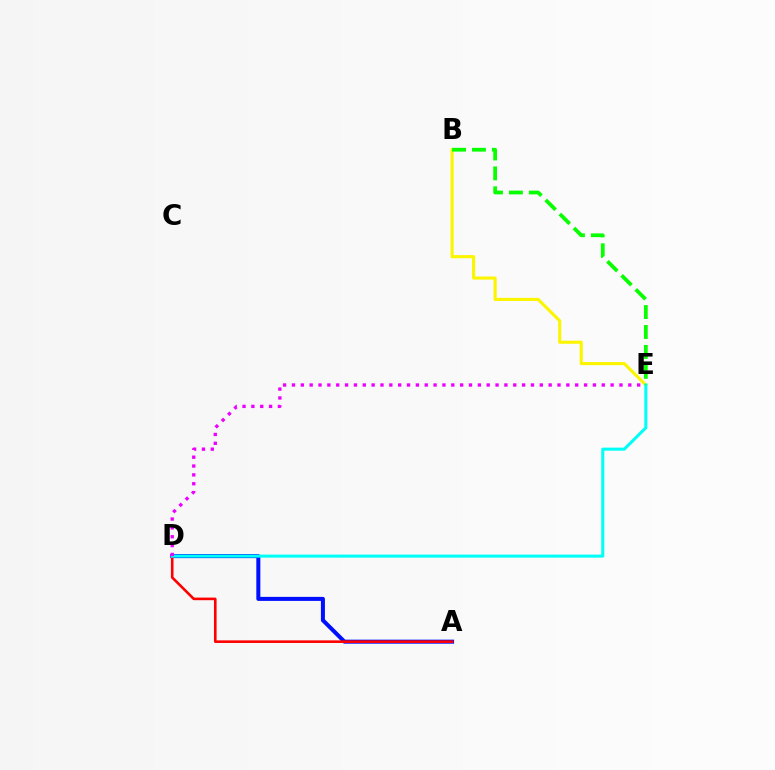{('A', 'D'): [{'color': '#0010ff', 'line_style': 'solid', 'thickness': 2.89}, {'color': '#ff0000', 'line_style': 'solid', 'thickness': 1.87}], ('B', 'E'): [{'color': '#fcf500', 'line_style': 'solid', 'thickness': 2.24}, {'color': '#08ff00', 'line_style': 'dashed', 'thickness': 2.71}], ('D', 'E'): [{'color': '#00fff6', 'line_style': 'solid', 'thickness': 2.19}, {'color': '#ee00ff', 'line_style': 'dotted', 'thickness': 2.4}]}